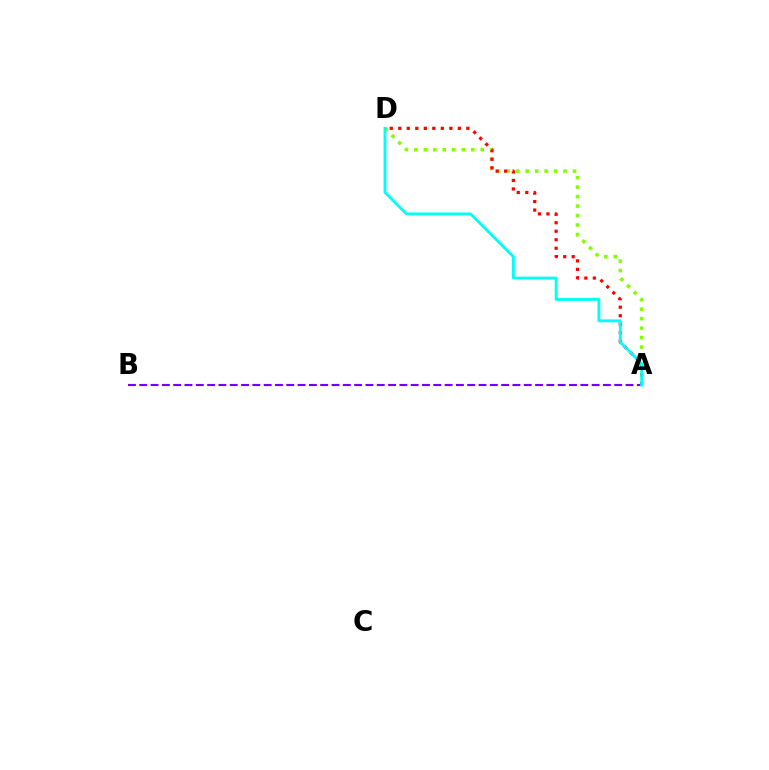{('A', 'D'): [{'color': '#84ff00', 'line_style': 'dotted', 'thickness': 2.58}, {'color': '#ff0000', 'line_style': 'dotted', 'thickness': 2.31}, {'color': '#00fff6', 'line_style': 'solid', 'thickness': 2.05}], ('A', 'B'): [{'color': '#7200ff', 'line_style': 'dashed', 'thickness': 1.54}]}